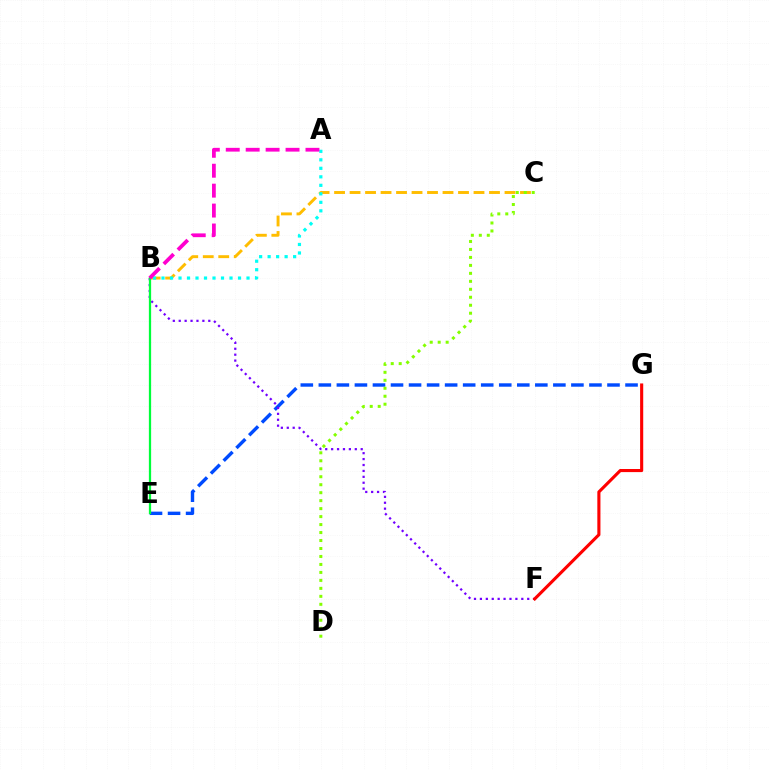{('E', 'G'): [{'color': '#004bff', 'line_style': 'dashed', 'thickness': 2.45}], ('B', 'C'): [{'color': '#ffbd00', 'line_style': 'dashed', 'thickness': 2.1}], ('B', 'F'): [{'color': '#7200ff', 'line_style': 'dotted', 'thickness': 1.61}], ('C', 'D'): [{'color': '#84ff00', 'line_style': 'dotted', 'thickness': 2.17}], ('B', 'E'): [{'color': '#00ff39', 'line_style': 'solid', 'thickness': 1.62}], ('A', 'B'): [{'color': '#00fff6', 'line_style': 'dotted', 'thickness': 2.31}, {'color': '#ff00cf', 'line_style': 'dashed', 'thickness': 2.71}], ('F', 'G'): [{'color': '#ff0000', 'line_style': 'solid', 'thickness': 2.23}]}